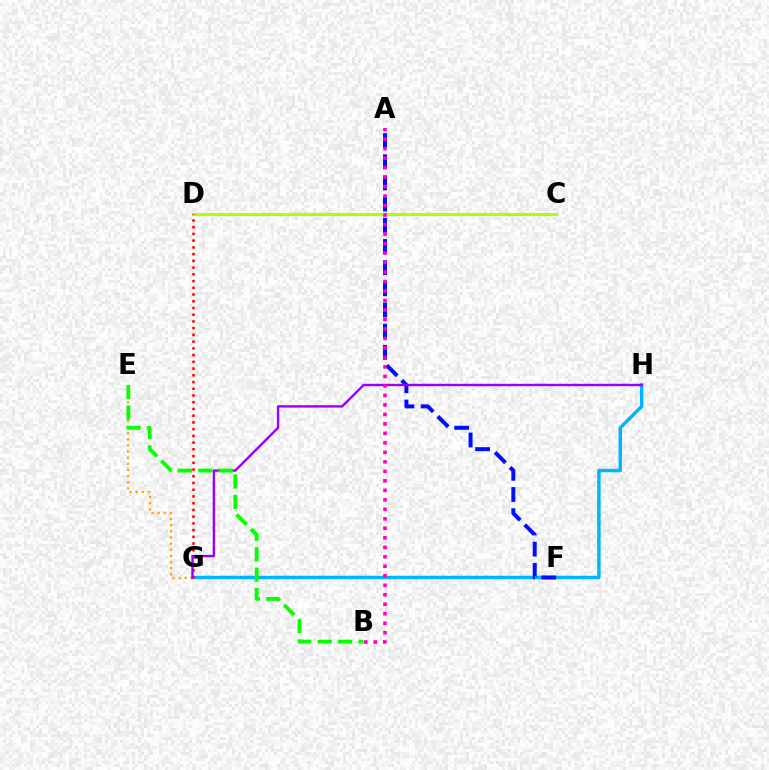{('G', 'H'): [{'color': '#00b5ff', 'line_style': 'solid', 'thickness': 2.48}, {'color': '#9b00ff', 'line_style': 'solid', 'thickness': 1.73}], ('E', 'G'): [{'color': '#ffa500', 'line_style': 'dotted', 'thickness': 1.67}], ('C', 'D'): [{'color': '#00ff9d', 'line_style': 'solid', 'thickness': 1.95}, {'color': '#b3ff00', 'line_style': 'solid', 'thickness': 1.99}], ('A', 'F'): [{'color': '#0010ff', 'line_style': 'dashed', 'thickness': 2.88}], ('D', 'G'): [{'color': '#ff0000', 'line_style': 'dotted', 'thickness': 1.83}], ('A', 'B'): [{'color': '#ff00bd', 'line_style': 'dotted', 'thickness': 2.58}], ('B', 'E'): [{'color': '#08ff00', 'line_style': 'dashed', 'thickness': 2.77}]}